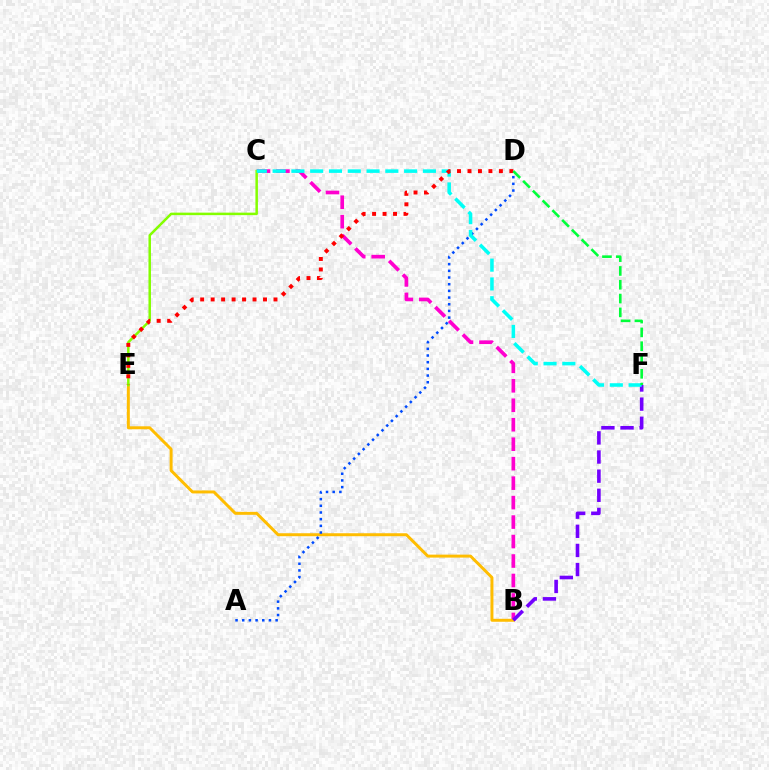{('B', 'C'): [{'color': '#ff00cf', 'line_style': 'dashed', 'thickness': 2.64}], ('B', 'E'): [{'color': '#ffbd00', 'line_style': 'solid', 'thickness': 2.13}], ('B', 'F'): [{'color': '#7200ff', 'line_style': 'dashed', 'thickness': 2.6}], ('A', 'D'): [{'color': '#004bff', 'line_style': 'dotted', 'thickness': 1.82}], ('C', 'E'): [{'color': '#84ff00', 'line_style': 'solid', 'thickness': 1.8}], ('C', 'F'): [{'color': '#00fff6', 'line_style': 'dashed', 'thickness': 2.55}], ('D', 'E'): [{'color': '#ff0000', 'line_style': 'dotted', 'thickness': 2.84}], ('D', 'F'): [{'color': '#00ff39', 'line_style': 'dashed', 'thickness': 1.88}]}